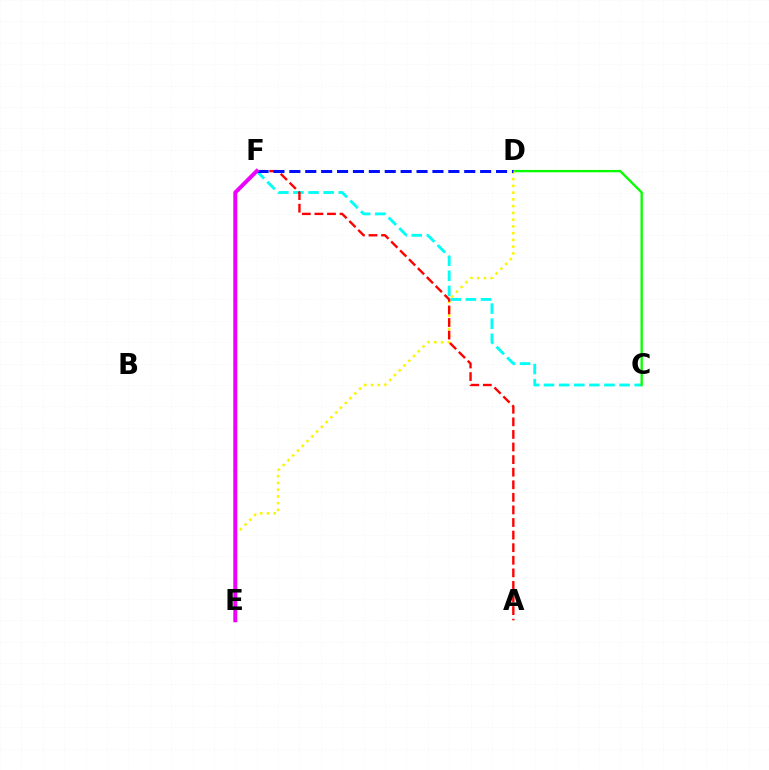{('C', 'F'): [{'color': '#00fff6', 'line_style': 'dashed', 'thickness': 2.05}], ('C', 'D'): [{'color': '#08ff00', 'line_style': 'solid', 'thickness': 1.68}], ('D', 'E'): [{'color': '#fcf500', 'line_style': 'dotted', 'thickness': 1.83}], ('A', 'F'): [{'color': '#ff0000', 'line_style': 'dashed', 'thickness': 1.71}], ('D', 'F'): [{'color': '#0010ff', 'line_style': 'dashed', 'thickness': 2.16}], ('E', 'F'): [{'color': '#ee00ff', 'line_style': 'solid', 'thickness': 2.86}]}